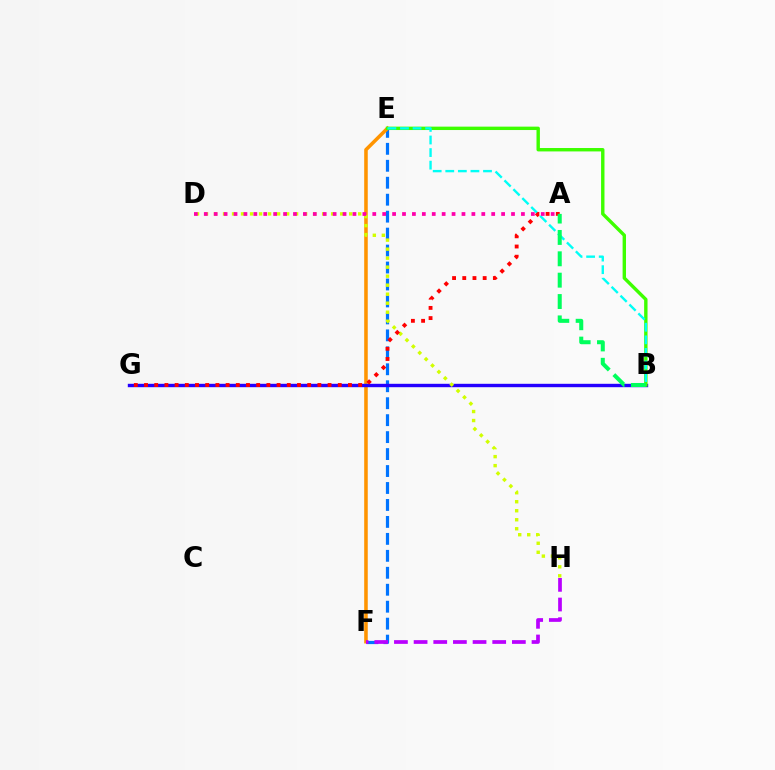{('E', 'F'): [{'color': '#0074ff', 'line_style': 'dashed', 'thickness': 2.3}, {'color': '#ff9400', 'line_style': 'solid', 'thickness': 2.56}], ('B', 'G'): [{'color': '#2500ff', 'line_style': 'solid', 'thickness': 2.44}], ('B', 'E'): [{'color': '#3dff00', 'line_style': 'solid', 'thickness': 2.45}, {'color': '#00fff6', 'line_style': 'dashed', 'thickness': 1.71}], ('D', 'H'): [{'color': '#d1ff00', 'line_style': 'dotted', 'thickness': 2.45}], ('A', 'D'): [{'color': '#ff00ac', 'line_style': 'dotted', 'thickness': 2.69}], ('A', 'G'): [{'color': '#ff0000', 'line_style': 'dotted', 'thickness': 2.77}], ('A', 'B'): [{'color': '#00ff5c', 'line_style': 'dashed', 'thickness': 2.9}], ('F', 'H'): [{'color': '#b900ff', 'line_style': 'dashed', 'thickness': 2.67}]}